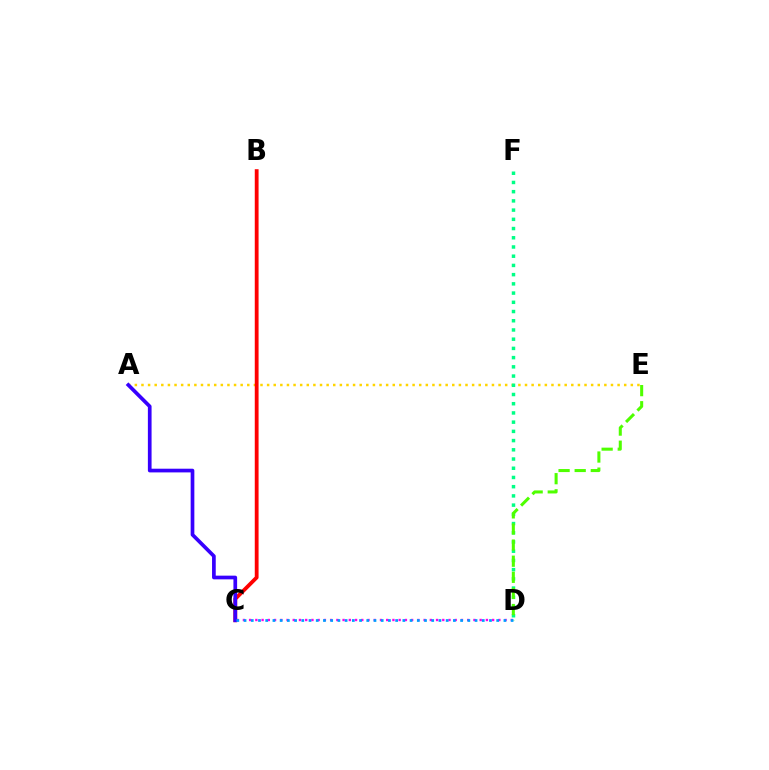{('A', 'E'): [{'color': '#ffd500', 'line_style': 'dotted', 'thickness': 1.8}], ('D', 'F'): [{'color': '#00ff86', 'line_style': 'dotted', 'thickness': 2.5}], ('C', 'D'): [{'color': '#ff00ed', 'line_style': 'dotted', 'thickness': 1.69}, {'color': '#009eff', 'line_style': 'dotted', 'thickness': 1.96}], ('B', 'C'): [{'color': '#ff0000', 'line_style': 'solid', 'thickness': 2.74}], ('D', 'E'): [{'color': '#4fff00', 'line_style': 'dashed', 'thickness': 2.19}], ('A', 'C'): [{'color': '#3700ff', 'line_style': 'solid', 'thickness': 2.66}]}